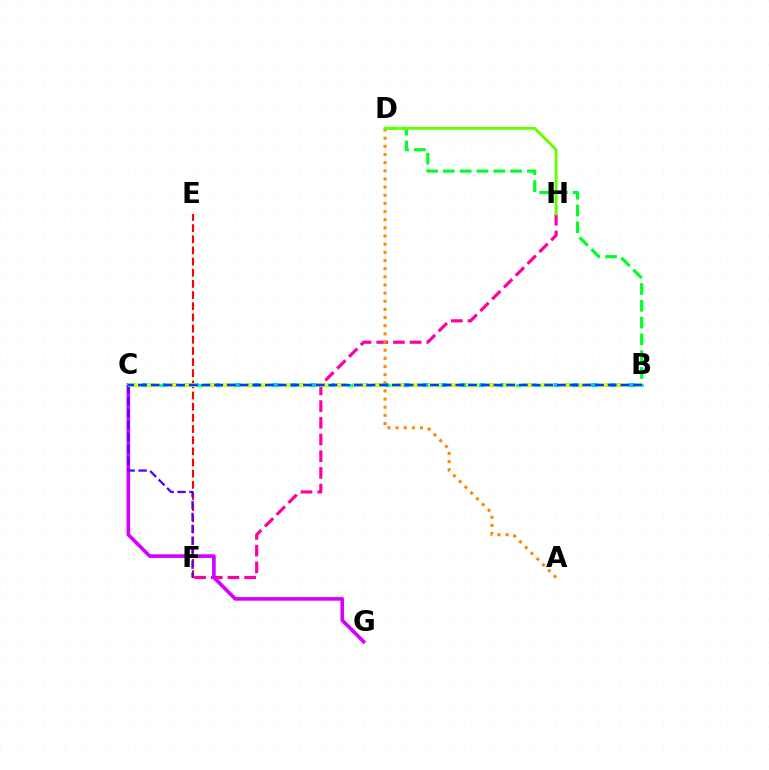{('F', 'H'): [{'color': '#ff00a0', 'line_style': 'dashed', 'thickness': 2.27}], ('C', 'G'): [{'color': '#d600ff', 'line_style': 'solid', 'thickness': 2.61}], ('E', 'F'): [{'color': '#ff0000', 'line_style': 'dashed', 'thickness': 1.52}], ('B', 'D'): [{'color': '#00ff27', 'line_style': 'dashed', 'thickness': 2.28}], ('B', 'C'): [{'color': '#00ffaf', 'line_style': 'solid', 'thickness': 2.32}, {'color': '#00c7ff', 'line_style': 'dashed', 'thickness': 2.87}, {'color': '#eeff00', 'line_style': 'dashed', 'thickness': 2.55}, {'color': '#003fff', 'line_style': 'dashed', 'thickness': 1.72}], ('C', 'F'): [{'color': '#4f00ff', 'line_style': 'dashed', 'thickness': 1.62}], ('A', 'D'): [{'color': '#ff8800', 'line_style': 'dotted', 'thickness': 2.22}], ('D', 'H'): [{'color': '#66ff00', 'line_style': 'solid', 'thickness': 2.07}]}